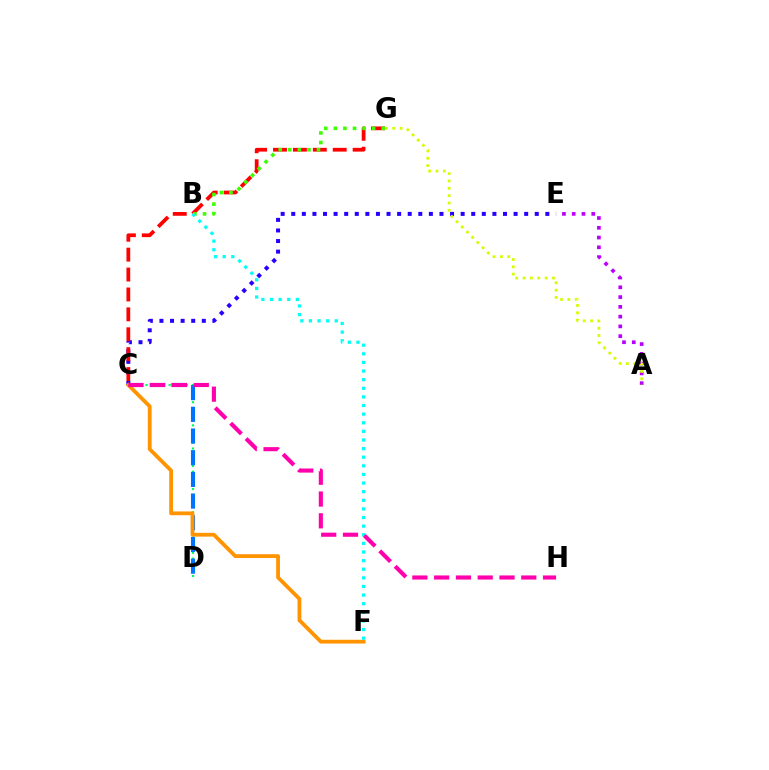{('C', 'D'): [{'color': '#00ff5c', 'line_style': 'dotted', 'thickness': 1.57}, {'color': '#0074ff', 'line_style': 'dashed', 'thickness': 2.95}], ('A', 'E'): [{'color': '#b900ff', 'line_style': 'dotted', 'thickness': 2.65}], ('C', 'E'): [{'color': '#2500ff', 'line_style': 'dotted', 'thickness': 2.88}], ('A', 'G'): [{'color': '#d1ff00', 'line_style': 'dotted', 'thickness': 2.0}], ('C', 'F'): [{'color': '#ff9400', 'line_style': 'solid', 'thickness': 2.73}], ('C', 'G'): [{'color': '#ff0000', 'line_style': 'dashed', 'thickness': 2.7}], ('B', 'G'): [{'color': '#3dff00', 'line_style': 'dotted', 'thickness': 2.6}], ('B', 'F'): [{'color': '#00fff6', 'line_style': 'dotted', 'thickness': 2.34}], ('C', 'H'): [{'color': '#ff00ac', 'line_style': 'dashed', 'thickness': 2.96}]}